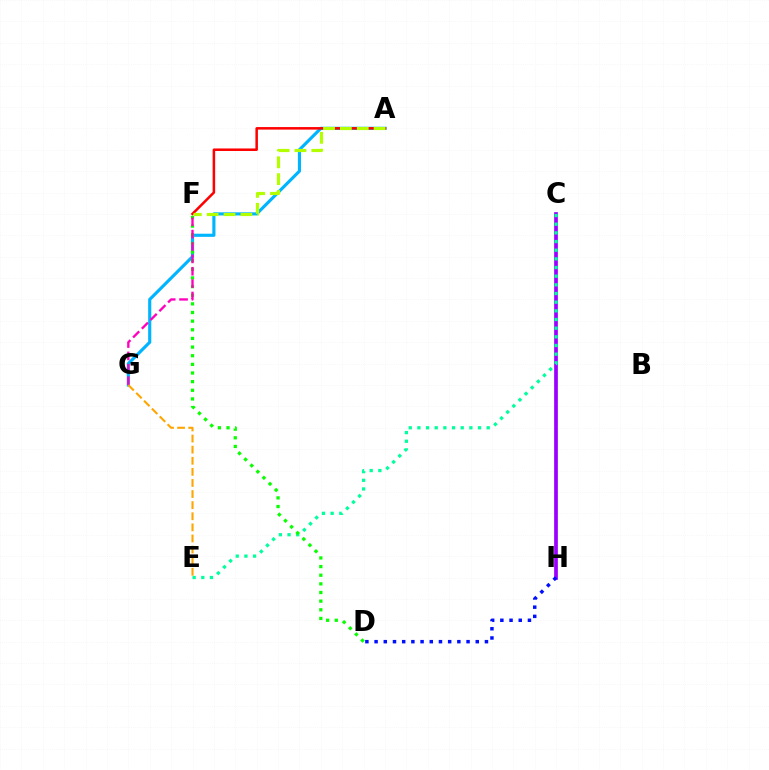{('A', 'G'): [{'color': '#00b5ff', 'line_style': 'solid', 'thickness': 2.26}], ('C', 'H'): [{'color': '#9b00ff', 'line_style': 'solid', 'thickness': 2.66}], ('A', 'F'): [{'color': '#ff0000', 'line_style': 'solid', 'thickness': 1.82}, {'color': '#b3ff00', 'line_style': 'dashed', 'thickness': 2.29}], ('D', 'H'): [{'color': '#0010ff', 'line_style': 'dotted', 'thickness': 2.5}], ('C', 'E'): [{'color': '#00ff9d', 'line_style': 'dotted', 'thickness': 2.35}], ('D', 'F'): [{'color': '#08ff00', 'line_style': 'dotted', 'thickness': 2.35}], ('F', 'G'): [{'color': '#ff00bd', 'line_style': 'dashed', 'thickness': 1.68}], ('E', 'G'): [{'color': '#ffa500', 'line_style': 'dashed', 'thickness': 1.51}]}